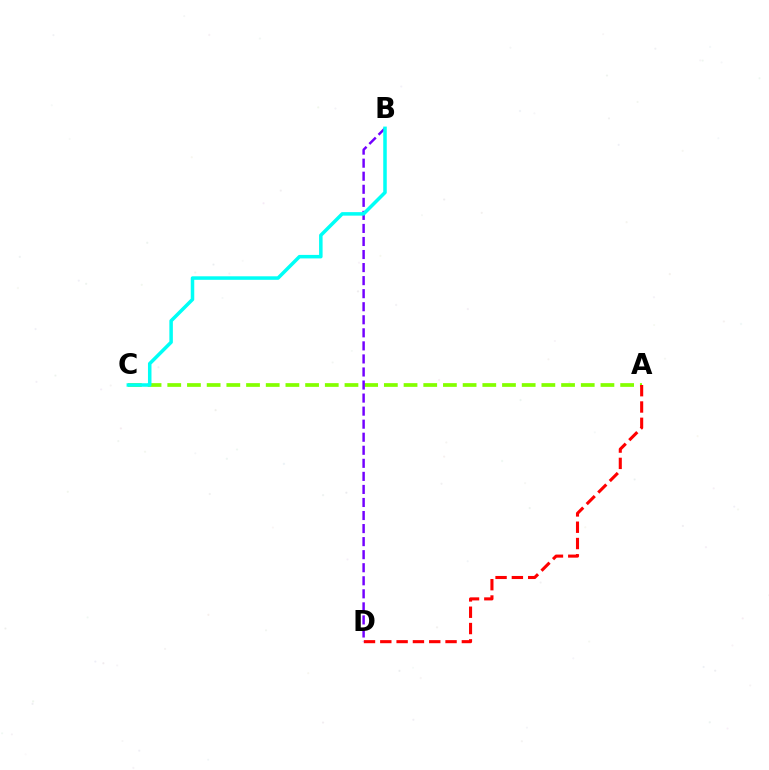{('A', 'C'): [{'color': '#84ff00', 'line_style': 'dashed', 'thickness': 2.67}], ('A', 'D'): [{'color': '#ff0000', 'line_style': 'dashed', 'thickness': 2.22}], ('B', 'D'): [{'color': '#7200ff', 'line_style': 'dashed', 'thickness': 1.77}], ('B', 'C'): [{'color': '#00fff6', 'line_style': 'solid', 'thickness': 2.53}]}